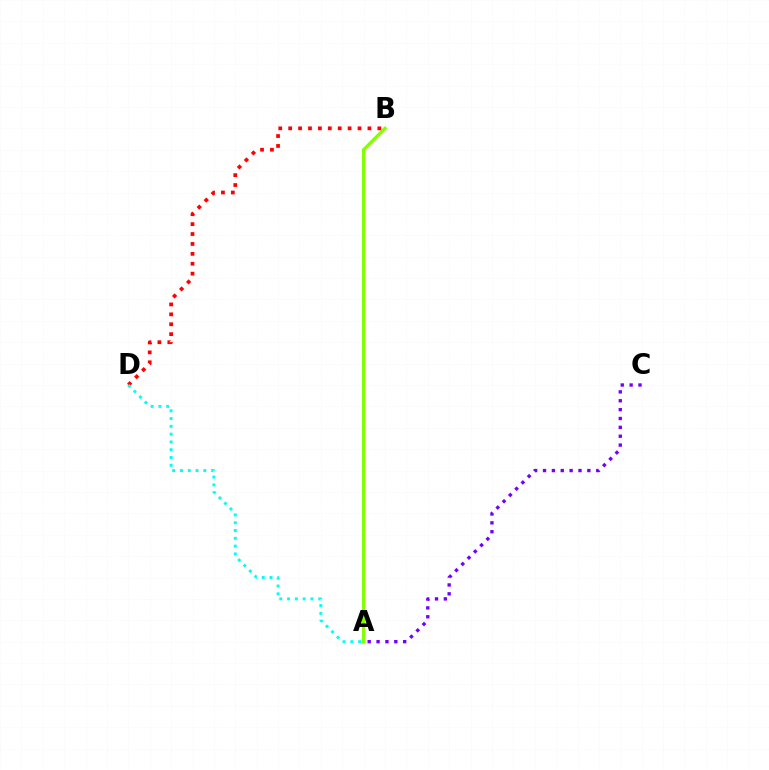{('A', 'B'): [{'color': '#84ff00', 'line_style': 'solid', 'thickness': 2.34}], ('A', 'C'): [{'color': '#7200ff', 'line_style': 'dotted', 'thickness': 2.41}], ('B', 'D'): [{'color': '#ff0000', 'line_style': 'dotted', 'thickness': 2.69}], ('A', 'D'): [{'color': '#00fff6', 'line_style': 'dotted', 'thickness': 2.12}]}